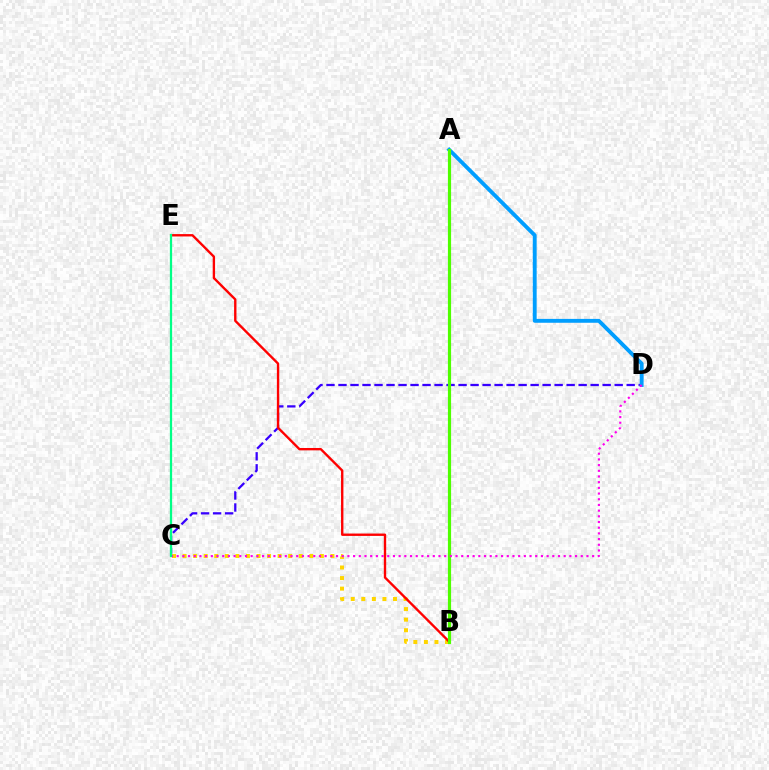{('C', 'D'): [{'color': '#3700ff', 'line_style': 'dashed', 'thickness': 1.63}, {'color': '#ff00ed', 'line_style': 'dotted', 'thickness': 1.55}], ('B', 'C'): [{'color': '#ffd500', 'line_style': 'dotted', 'thickness': 2.87}], ('B', 'E'): [{'color': '#ff0000', 'line_style': 'solid', 'thickness': 1.7}], ('A', 'D'): [{'color': '#009eff', 'line_style': 'solid', 'thickness': 2.78}], ('A', 'B'): [{'color': '#4fff00', 'line_style': 'solid', 'thickness': 2.29}], ('C', 'E'): [{'color': '#00ff86', 'line_style': 'solid', 'thickness': 1.62}]}